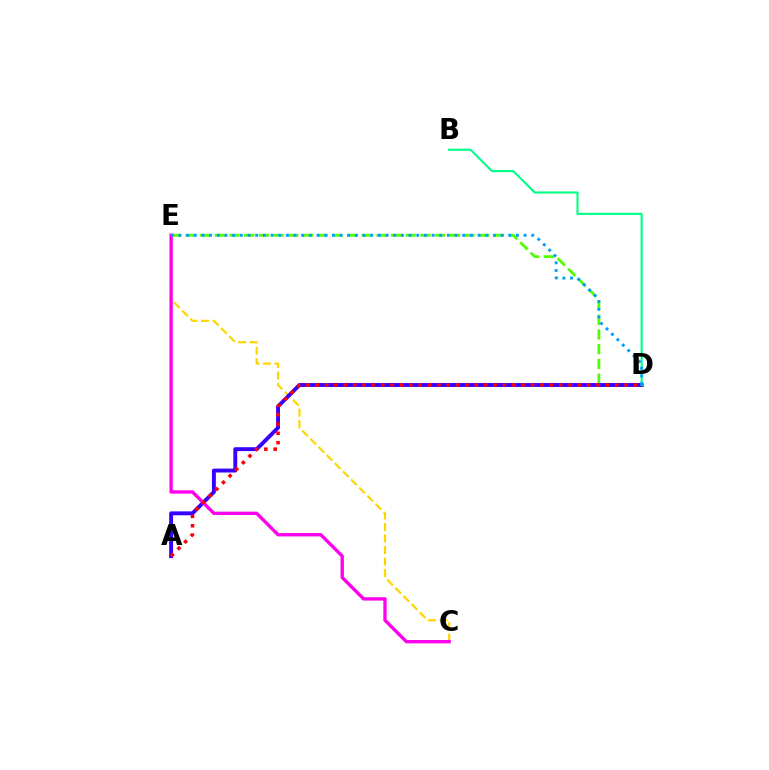{('C', 'E'): [{'color': '#ffd500', 'line_style': 'dashed', 'thickness': 1.56}, {'color': '#ff00ed', 'line_style': 'solid', 'thickness': 2.41}], ('D', 'E'): [{'color': '#4fff00', 'line_style': 'dashed', 'thickness': 2.0}, {'color': '#009eff', 'line_style': 'dotted', 'thickness': 2.08}], ('A', 'D'): [{'color': '#3700ff', 'line_style': 'solid', 'thickness': 2.81}, {'color': '#ff0000', 'line_style': 'dotted', 'thickness': 2.54}], ('B', 'D'): [{'color': '#00ff86', 'line_style': 'solid', 'thickness': 1.52}]}